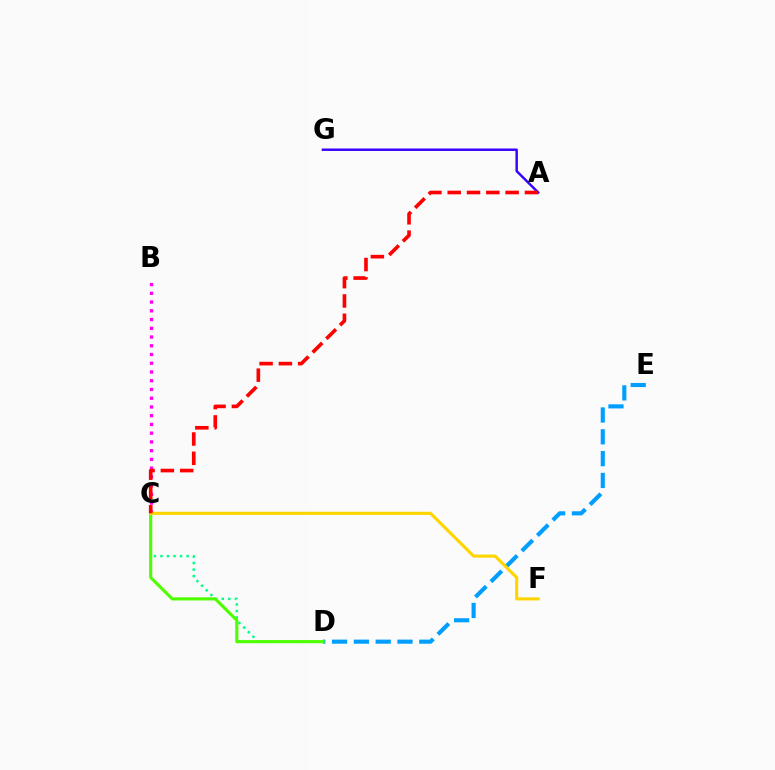{('B', 'C'): [{'color': '#ff00ed', 'line_style': 'dotted', 'thickness': 2.37}], ('C', 'D'): [{'color': '#00ff86', 'line_style': 'dotted', 'thickness': 1.78}, {'color': '#4fff00', 'line_style': 'solid', 'thickness': 2.26}], ('D', 'E'): [{'color': '#009eff', 'line_style': 'dashed', 'thickness': 2.96}], ('C', 'F'): [{'color': '#ffd500', 'line_style': 'solid', 'thickness': 2.24}], ('A', 'G'): [{'color': '#3700ff', 'line_style': 'solid', 'thickness': 1.75}], ('A', 'C'): [{'color': '#ff0000', 'line_style': 'dashed', 'thickness': 2.62}]}